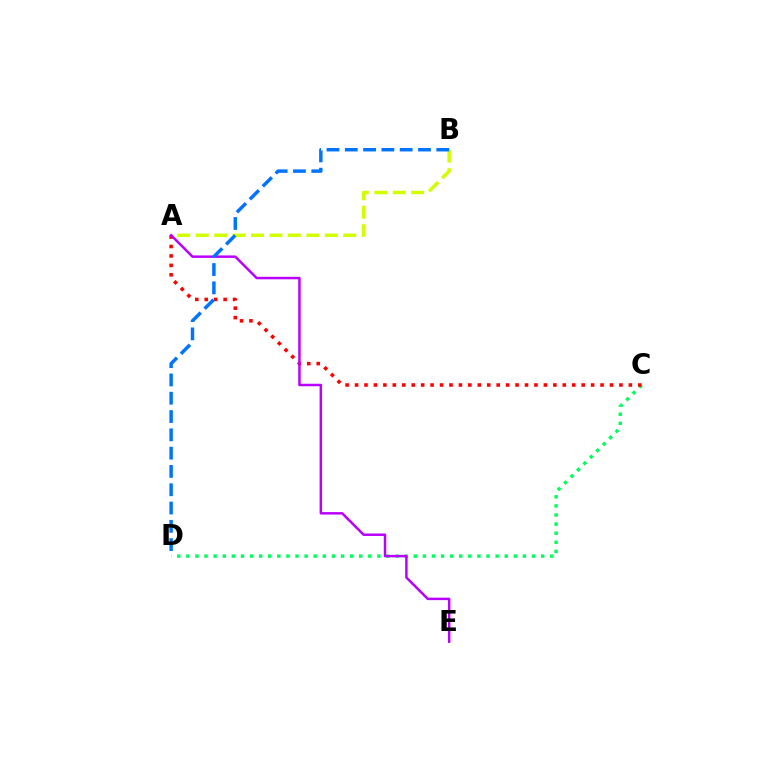{('C', 'D'): [{'color': '#00ff5c', 'line_style': 'dotted', 'thickness': 2.47}], ('A', 'C'): [{'color': '#ff0000', 'line_style': 'dotted', 'thickness': 2.57}], ('A', 'B'): [{'color': '#d1ff00', 'line_style': 'dashed', 'thickness': 2.51}], ('A', 'E'): [{'color': '#b900ff', 'line_style': 'solid', 'thickness': 1.78}], ('B', 'D'): [{'color': '#0074ff', 'line_style': 'dashed', 'thickness': 2.49}]}